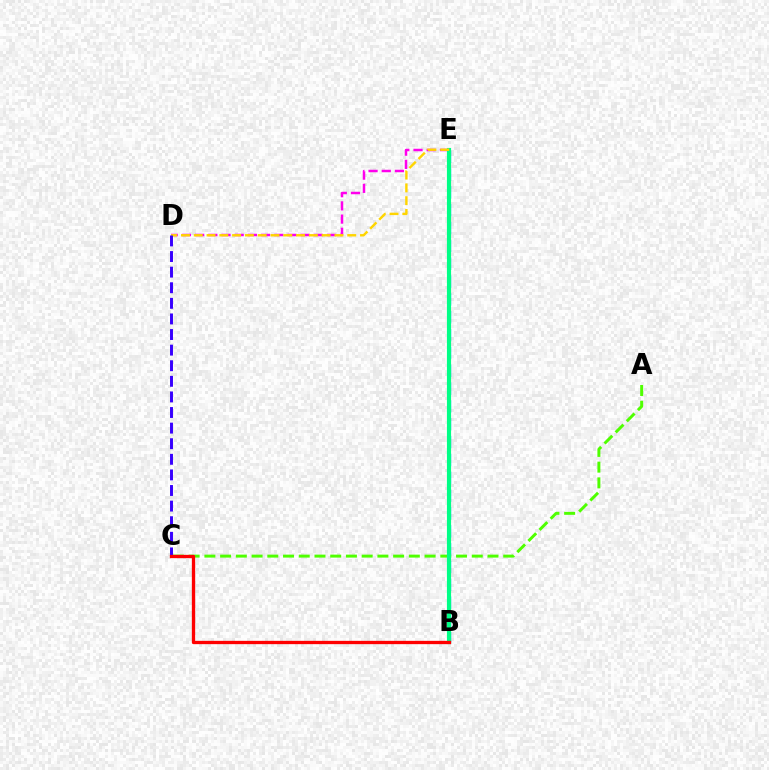{('A', 'C'): [{'color': '#4fff00', 'line_style': 'dashed', 'thickness': 2.14}], ('D', 'E'): [{'color': '#ff00ed', 'line_style': 'dashed', 'thickness': 1.79}, {'color': '#ffd500', 'line_style': 'dashed', 'thickness': 1.74}], ('B', 'E'): [{'color': '#009eff', 'line_style': 'dashed', 'thickness': 2.42}, {'color': '#00ff86', 'line_style': 'solid', 'thickness': 2.98}], ('C', 'D'): [{'color': '#3700ff', 'line_style': 'dashed', 'thickness': 2.12}], ('B', 'C'): [{'color': '#ff0000', 'line_style': 'solid', 'thickness': 2.38}]}